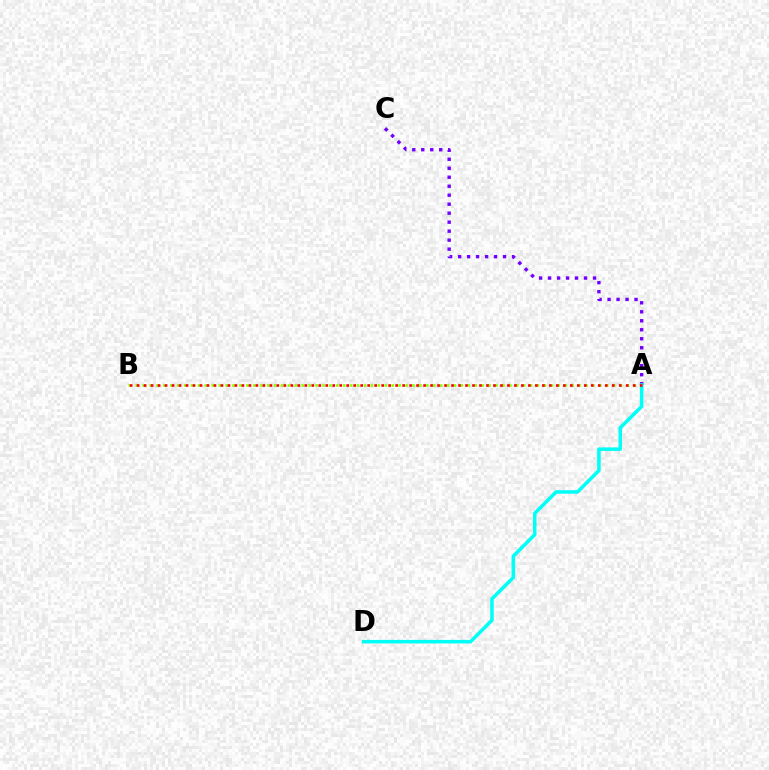{('A', 'C'): [{'color': '#7200ff', 'line_style': 'dotted', 'thickness': 2.44}], ('A', 'B'): [{'color': '#84ff00', 'line_style': 'dotted', 'thickness': 1.88}, {'color': '#ff0000', 'line_style': 'dotted', 'thickness': 1.9}], ('A', 'D'): [{'color': '#00fff6', 'line_style': 'solid', 'thickness': 2.54}]}